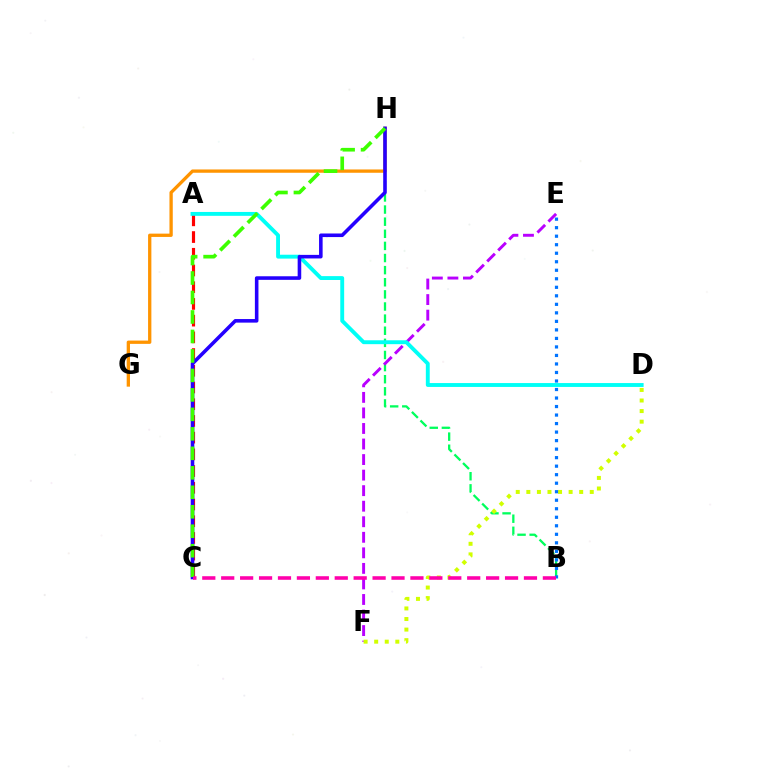{('B', 'H'): [{'color': '#00ff5c', 'line_style': 'dashed', 'thickness': 1.65}], ('G', 'H'): [{'color': '#ff9400', 'line_style': 'solid', 'thickness': 2.38}], ('A', 'C'): [{'color': '#ff0000', 'line_style': 'dashed', 'thickness': 2.27}], ('E', 'F'): [{'color': '#b900ff', 'line_style': 'dashed', 'thickness': 2.11}], ('A', 'D'): [{'color': '#00fff6', 'line_style': 'solid', 'thickness': 2.79}], ('C', 'H'): [{'color': '#2500ff', 'line_style': 'solid', 'thickness': 2.57}, {'color': '#3dff00', 'line_style': 'dashed', 'thickness': 2.65}], ('D', 'F'): [{'color': '#d1ff00', 'line_style': 'dotted', 'thickness': 2.87}], ('B', 'E'): [{'color': '#0074ff', 'line_style': 'dotted', 'thickness': 2.31}], ('B', 'C'): [{'color': '#ff00ac', 'line_style': 'dashed', 'thickness': 2.57}]}